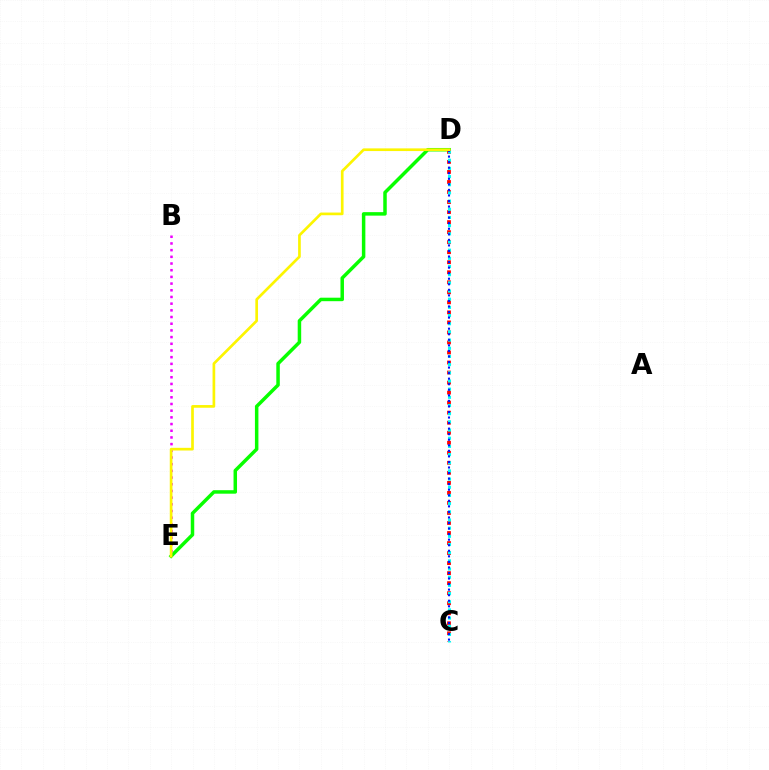{('D', 'E'): [{'color': '#08ff00', 'line_style': 'solid', 'thickness': 2.51}, {'color': '#fcf500', 'line_style': 'solid', 'thickness': 1.93}], ('B', 'E'): [{'color': '#ee00ff', 'line_style': 'dotted', 'thickness': 1.82}], ('C', 'D'): [{'color': '#ff0000', 'line_style': 'dotted', 'thickness': 2.73}, {'color': '#00fff6', 'line_style': 'dotted', 'thickness': 2.22}, {'color': '#0010ff', 'line_style': 'dotted', 'thickness': 1.51}]}